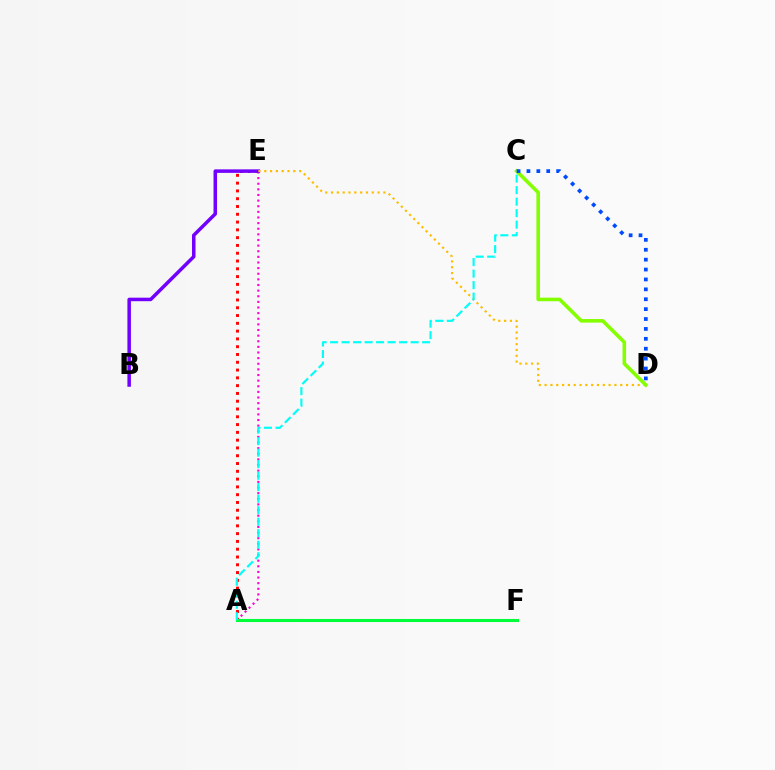{('A', 'E'): [{'color': '#ff0000', 'line_style': 'dotted', 'thickness': 2.12}, {'color': '#ff00cf', 'line_style': 'dotted', 'thickness': 1.53}], ('A', 'F'): [{'color': '#00ff39', 'line_style': 'solid', 'thickness': 2.21}], ('B', 'E'): [{'color': '#7200ff', 'line_style': 'solid', 'thickness': 2.53}], ('D', 'E'): [{'color': '#ffbd00', 'line_style': 'dotted', 'thickness': 1.58}], ('A', 'C'): [{'color': '#00fff6', 'line_style': 'dashed', 'thickness': 1.56}], ('C', 'D'): [{'color': '#84ff00', 'line_style': 'solid', 'thickness': 2.58}, {'color': '#004bff', 'line_style': 'dotted', 'thickness': 2.69}]}